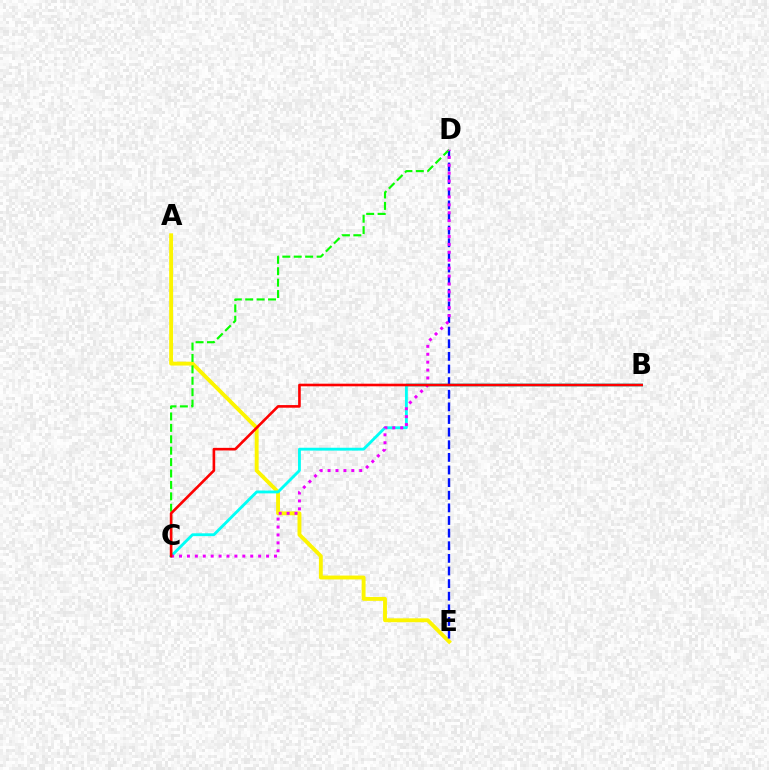{('A', 'E'): [{'color': '#fcf500', 'line_style': 'solid', 'thickness': 2.8}], ('B', 'C'): [{'color': '#00fff6', 'line_style': 'solid', 'thickness': 2.05}, {'color': '#ff0000', 'line_style': 'solid', 'thickness': 1.89}], ('D', 'E'): [{'color': '#0010ff', 'line_style': 'dashed', 'thickness': 1.71}], ('C', 'D'): [{'color': '#08ff00', 'line_style': 'dashed', 'thickness': 1.55}, {'color': '#ee00ff', 'line_style': 'dotted', 'thickness': 2.15}]}